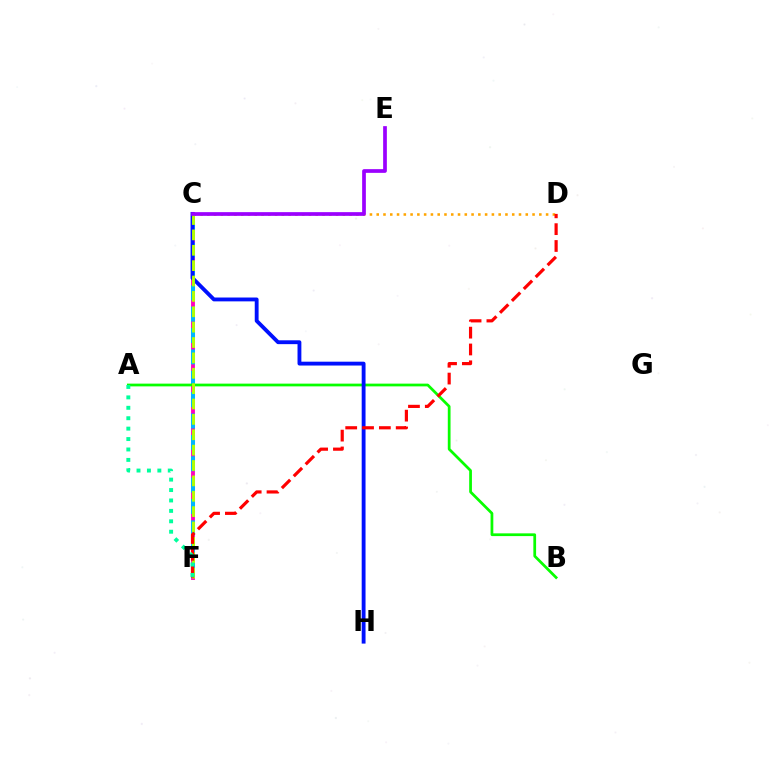{('C', 'F'): [{'color': '#ff00bd', 'line_style': 'solid', 'thickness': 2.77}, {'color': '#00b5ff', 'line_style': 'dashed', 'thickness': 2.9}, {'color': '#b3ff00', 'line_style': 'dashed', 'thickness': 2.09}], ('C', 'D'): [{'color': '#ffa500', 'line_style': 'dotted', 'thickness': 1.84}], ('A', 'B'): [{'color': '#08ff00', 'line_style': 'solid', 'thickness': 1.98}], ('C', 'H'): [{'color': '#0010ff', 'line_style': 'solid', 'thickness': 2.77}], ('C', 'E'): [{'color': '#9b00ff', 'line_style': 'solid', 'thickness': 2.67}], ('D', 'F'): [{'color': '#ff0000', 'line_style': 'dashed', 'thickness': 2.29}], ('A', 'F'): [{'color': '#00ff9d', 'line_style': 'dotted', 'thickness': 2.83}]}